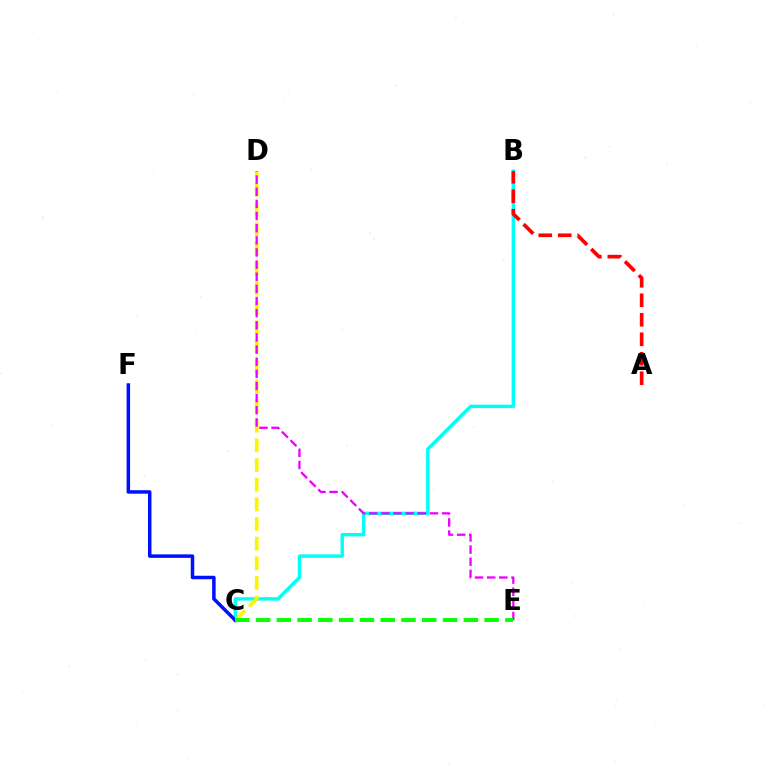{('B', 'C'): [{'color': '#00fff6', 'line_style': 'solid', 'thickness': 2.46}], ('C', 'D'): [{'color': '#fcf500', 'line_style': 'dashed', 'thickness': 2.67}], ('C', 'F'): [{'color': '#0010ff', 'line_style': 'solid', 'thickness': 2.51}], ('A', 'B'): [{'color': '#ff0000', 'line_style': 'dashed', 'thickness': 2.65}], ('D', 'E'): [{'color': '#ee00ff', 'line_style': 'dashed', 'thickness': 1.65}], ('C', 'E'): [{'color': '#08ff00', 'line_style': 'dashed', 'thickness': 2.82}]}